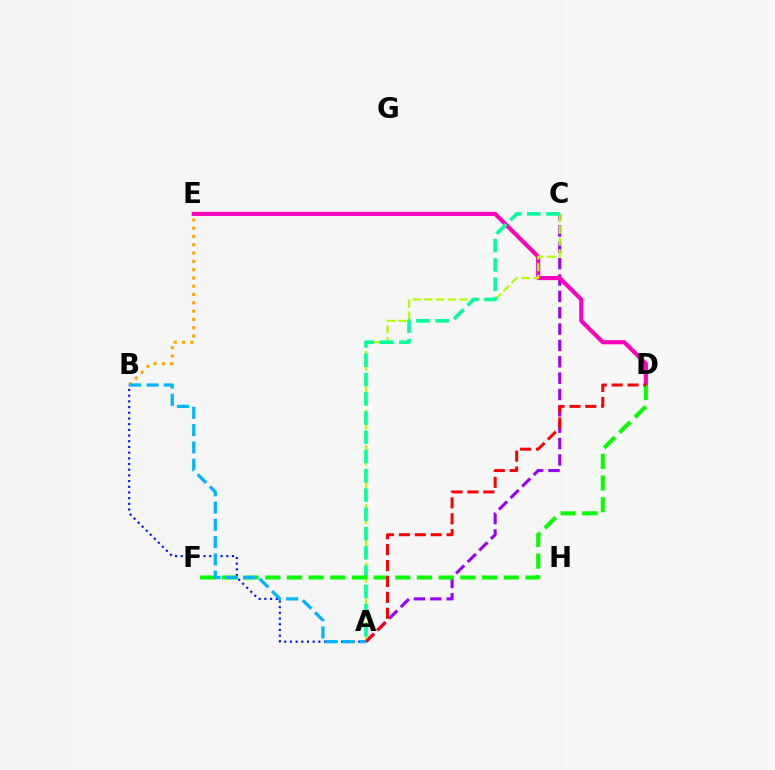{('A', 'C'): [{'color': '#9b00ff', 'line_style': 'dashed', 'thickness': 2.22}, {'color': '#b3ff00', 'line_style': 'dashed', 'thickness': 1.6}, {'color': '#00ff9d', 'line_style': 'dashed', 'thickness': 2.62}], ('D', 'E'): [{'color': '#ff00bd', 'line_style': 'solid', 'thickness': 2.98}], ('B', 'E'): [{'color': '#ffa500', 'line_style': 'dotted', 'thickness': 2.25}], ('A', 'B'): [{'color': '#0010ff', 'line_style': 'dotted', 'thickness': 1.55}, {'color': '#00b5ff', 'line_style': 'dashed', 'thickness': 2.35}], ('D', 'F'): [{'color': '#08ff00', 'line_style': 'dashed', 'thickness': 2.95}], ('A', 'D'): [{'color': '#ff0000', 'line_style': 'dashed', 'thickness': 2.16}]}